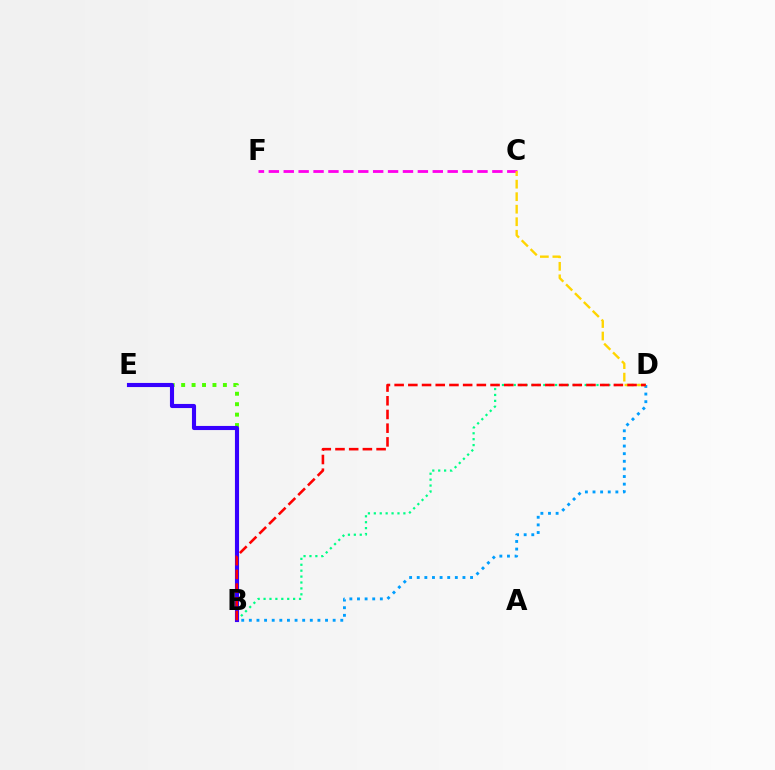{('B', 'E'): [{'color': '#4fff00', 'line_style': 'dotted', 'thickness': 2.84}, {'color': '#3700ff', 'line_style': 'solid', 'thickness': 2.96}], ('B', 'D'): [{'color': '#009eff', 'line_style': 'dotted', 'thickness': 2.07}, {'color': '#00ff86', 'line_style': 'dotted', 'thickness': 1.61}, {'color': '#ff0000', 'line_style': 'dashed', 'thickness': 1.86}], ('C', 'F'): [{'color': '#ff00ed', 'line_style': 'dashed', 'thickness': 2.02}], ('C', 'D'): [{'color': '#ffd500', 'line_style': 'dashed', 'thickness': 1.7}]}